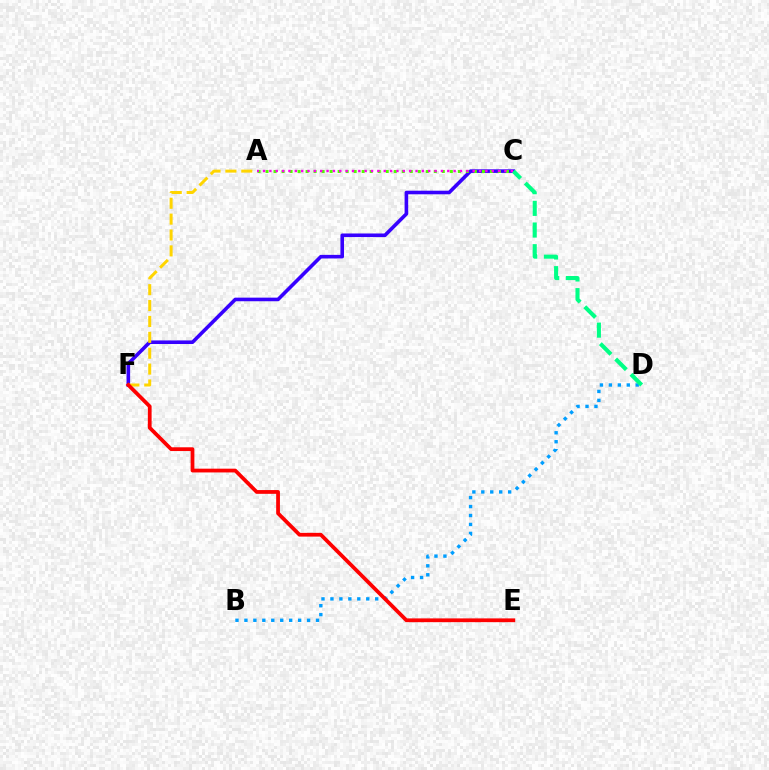{('B', 'D'): [{'color': '#009eff', 'line_style': 'dotted', 'thickness': 2.43}], ('C', 'F'): [{'color': '#3700ff', 'line_style': 'solid', 'thickness': 2.59}], ('A', 'C'): [{'color': '#4fff00', 'line_style': 'dotted', 'thickness': 2.18}, {'color': '#ff00ed', 'line_style': 'dotted', 'thickness': 1.73}], ('C', 'D'): [{'color': '#00ff86', 'line_style': 'dashed', 'thickness': 2.94}], ('A', 'F'): [{'color': '#ffd500', 'line_style': 'dashed', 'thickness': 2.16}], ('E', 'F'): [{'color': '#ff0000', 'line_style': 'solid', 'thickness': 2.71}]}